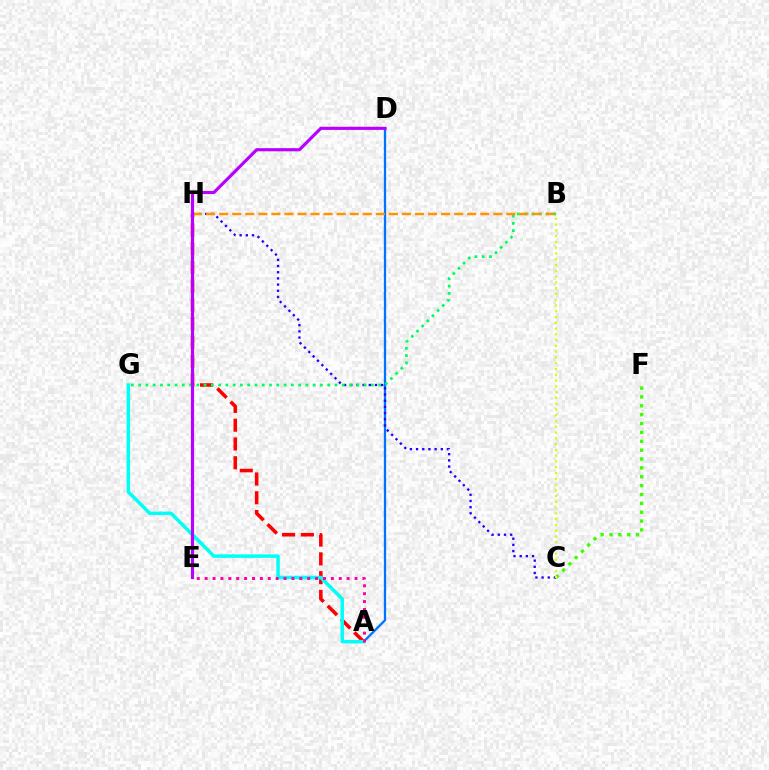{('A', 'H'): [{'color': '#ff0000', 'line_style': 'dashed', 'thickness': 2.55}], ('A', 'D'): [{'color': '#0074ff', 'line_style': 'solid', 'thickness': 1.64}], ('C', 'F'): [{'color': '#3dff00', 'line_style': 'dotted', 'thickness': 2.41}], ('C', 'H'): [{'color': '#2500ff', 'line_style': 'dotted', 'thickness': 1.68}], ('B', 'G'): [{'color': '#00ff5c', 'line_style': 'dotted', 'thickness': 1.98}], ('A', 'G'): [{'color': '#00fff6', 'line_style': 'solid', 'thickness': 2.52}], ('A', 'E'): [{'color': '#ff00ac', 'line_style': 'dotted', 'thickness': 2.14}], ('B', 'H'): [{'color': '#ff9400', 'line_style': 'dashed', 'thickness': 1.77}], ('B', 'C'): [{'color': '#d1ff00', 'line_style': 'dotted', 'thickness': 1.57}], ('D', 'E'): [{'color': '#b900ff', 'line_style': 'solid', 'thickness': 2.27}]}